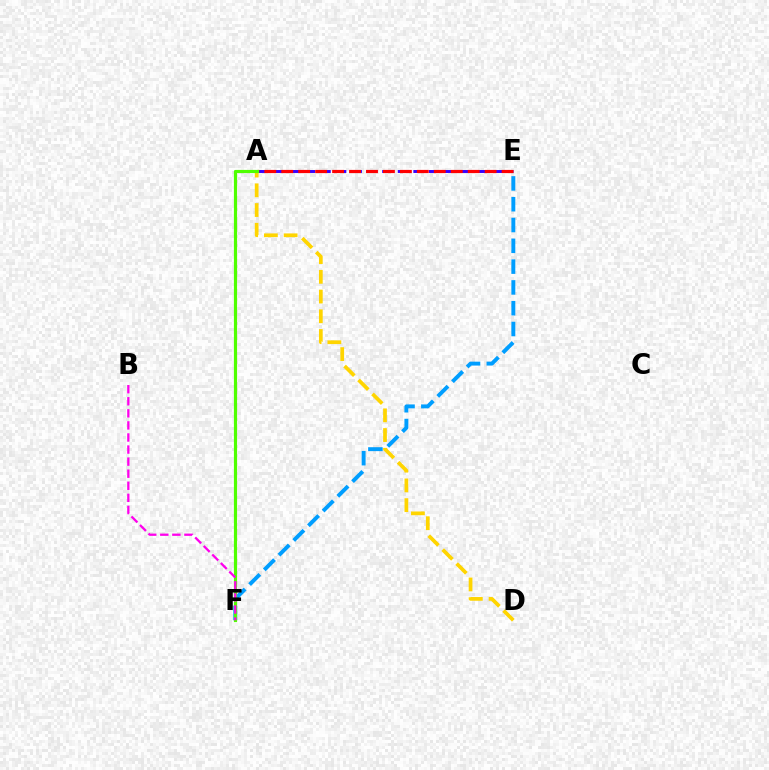{('A', 'E'): [{'color': '#3700ff', 'line_style': 'dashed', 'thickness': 2.12}, {'color': '#ff0000', 'line_style': 'dashed', 'thickness': 2.3}], ('A', 'F'): [{'color': '#00ff86', 'line_style': 'dotted', 'thickness': 1.85}, {'color': '#4fff00', 'line_style': 'solid', 'thickness': 2.29}], ('A', 'D'): [{'color': '#ffd500', 'line_style': 'dashed', 'thickness': 2.68}], ('E', 'F'): [{'color': '#009eff', 'line_style': 'dashed', 'thickness': 2.83}], ('B', 'F'): [{'color': '#ff00ed', 'line_style': 'dashed', 'thickness': 1.64}]}